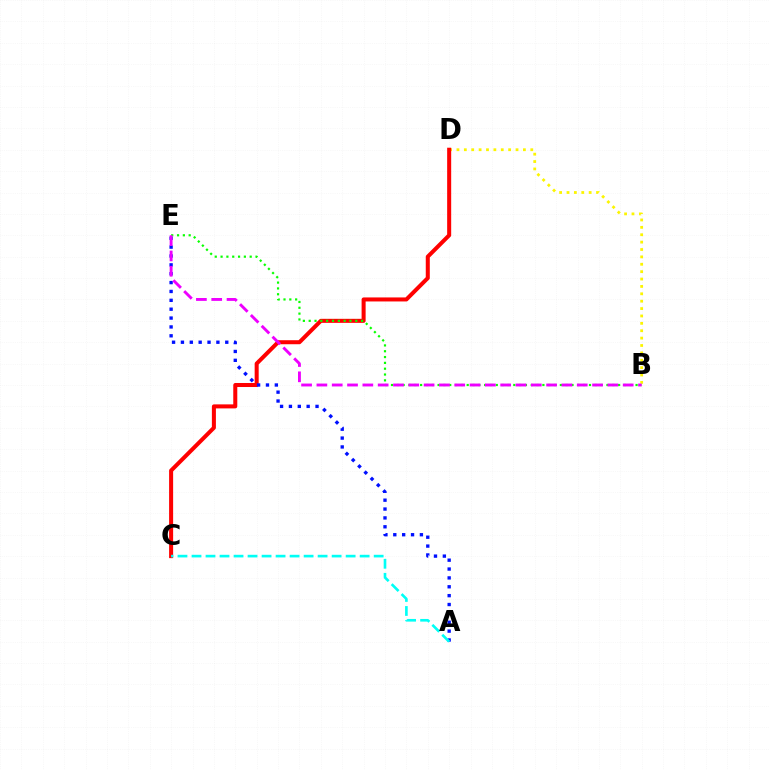{('B', 'D'): [{'color': '#fcf500', 'line_style': 'dotted', 'thickness': 2.01}], ('C', 'D'): [{'color': '#ff0000', 'line_style': 'solid', 'thickness': 2.9}], ('A', 'E'): [{'color': '#0010ff', 'line_style': 'dotted', 'thickness': 2.41}], ('B', 'E'): [{'color': '#08ff00', 'line_style': 'dotted', 'thickness': 1.58}, {'color': '#ee00ff', 'line_style': 'dashed', 'thickness': 2.08}], ('A', 'C'): [{'color': '#00fff6', 'line_style': 'dashed', 'thickness': 1.9}]}